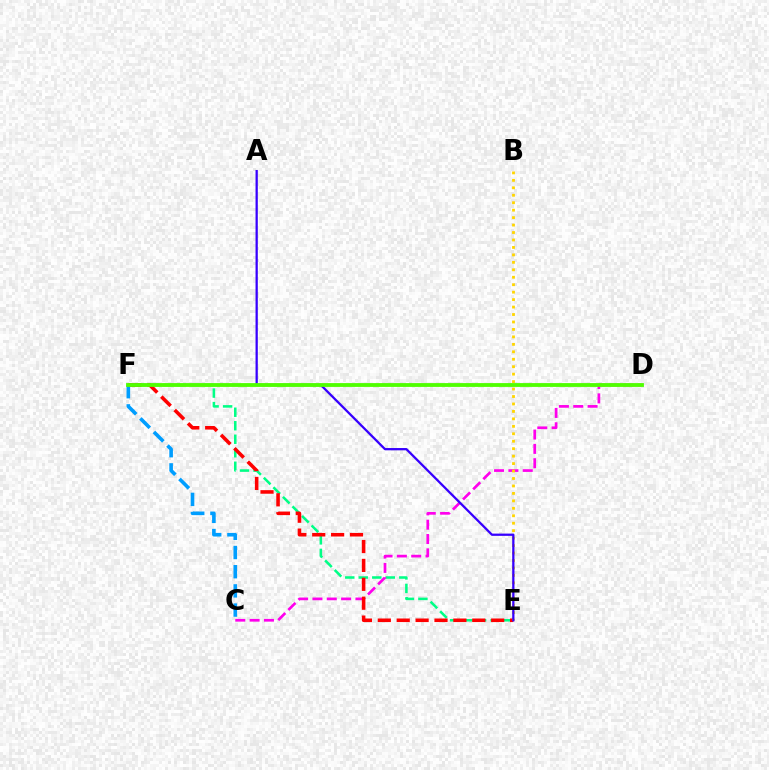{('E', 'F'): [{'color': '#00ff86', 'line_style': 'dashed', 'thickness': 1.84}, {'color': '#ff0000', 'line_style': 'dashed', 'thickness': 2.57}], ('C', 'D'): [{'color': '#ff00ed', 'line_style': 'dashed', 'thickness': 1.95}], ('B', 'E'): [{'color': '#ffd500', 'line_style': 'dotted', 'thickness': 2.03}], ('C', 'F'): [{'color': '#009eff', 'line_style': 'dashed', 'thickness': 2.61}], ('A', 'E'): [{'color': '#3700ff', 'line_style': 'solid', 'thickness': 1.63}], ('D', 'F'): [{'color': '#4fff00', 'line_style': 'solid', 'thickness': 2.75}]}